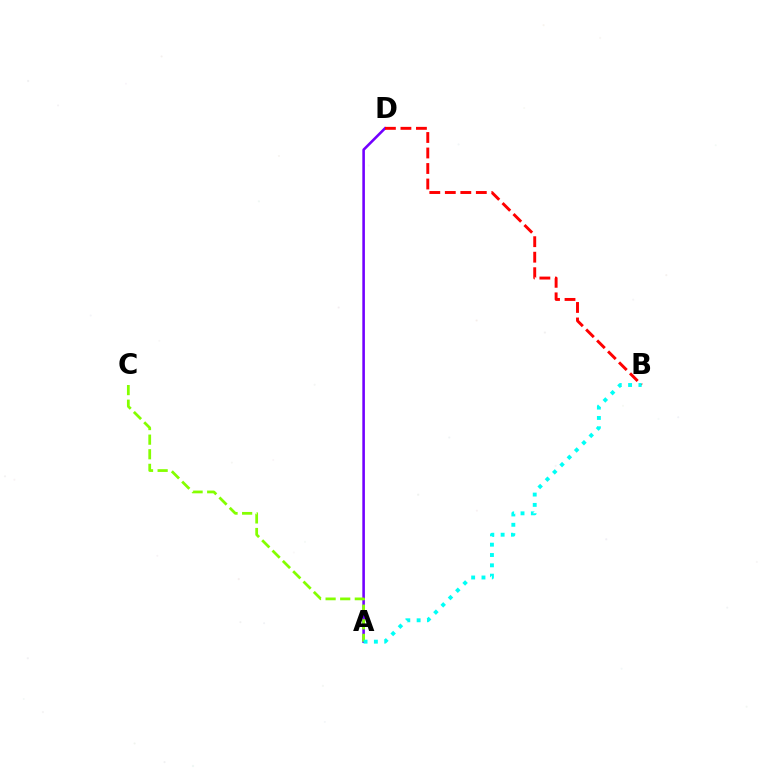{('A', 'D'): [{'color': '#7200ff', 'line_style': 'solid', 'thickness': 1.86}], ('A', 'C'): [{'color': '#84ff00', 'line_style': 'dashed', 'thickness': 1.98}], ('B', 'D'): [{'color': '#ff0000', 'line_style': 'dashed', 'thickness': 2.11}], ('A', 'B'): [{'color': '#00fff6', 'line_style': 'dotted', 'thickness': 2.8}]}